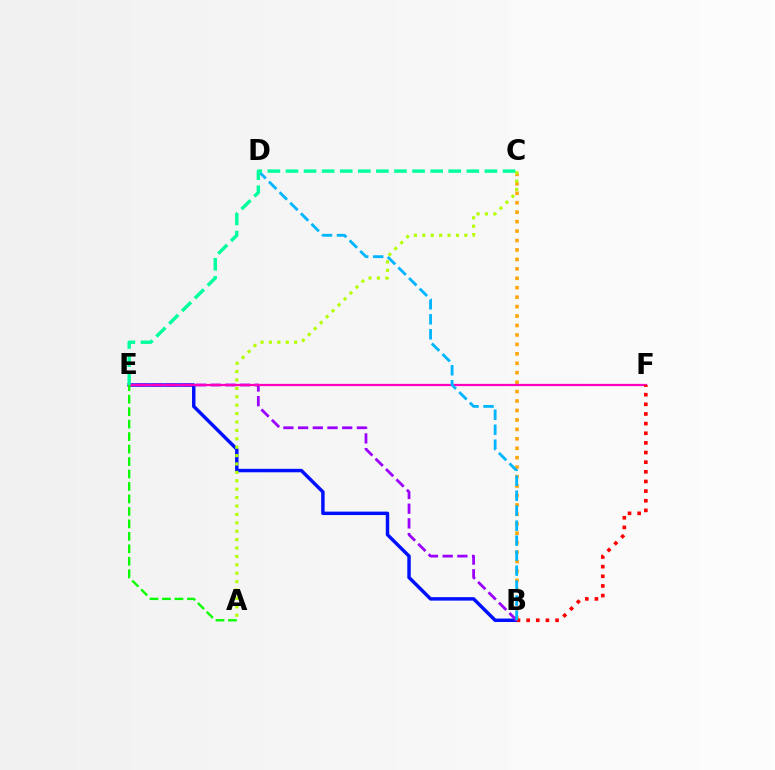{('B', 'E'): [{'color': '#0010ff', 'line_style': 'solid', 'thickness': 2.48}, {'color': '#9b00ff', 'line_style': 'dashed', 'thickness': 2.0}], ('B', 'C'): [{'color': '#ffa500', 'line_style': 'dotted', 'thickness': 2.57}], ('E', 'F'): [{'color': '#ff00bd', 'line_style': 'solid', 'thickness': 1.61}], ('B', 'F'): [{'color': '#ff0000', 'line_style': 'dotted', 'thickness': 2.62}], ('B', 'D'): [{'color': '#00b5ff', 'line_style': 'dashed', 'thickness': 2.04}], ('A', 'C'): [{'color': '#b3ff00', 'line_style': 'dotted', 'thickness': 2.28}], ('C', 'E'): [{'color': '#00ff9d', 'line_style': 'dashed', 'thickness': 2.46}], ('A', 'E'): [{'color': '#08ff00', 'line_style': 'dashed', 'thickness': 1.69}]}